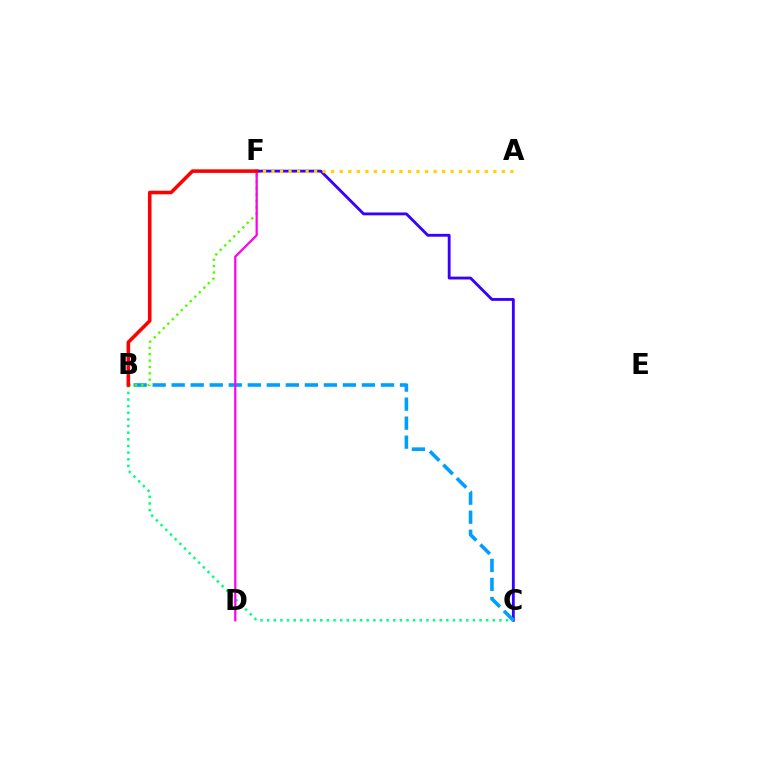{('C', 'F'): [{'color': '#3700ff', 'line_style': 'solid', 'thickness': 2.04}], ('B', 'C'): [{'color': '#009eff', 'line_style': 'dashed', 'thickness': 2.58}, {'color': '#00ff86', 'line_style': 'dotted', 'thickness': 1.8}], ('B', 'F'): [{'color': '#4fff00', 'line_style': 'dotted', 'thickness': 1.73}, {'color': '#ff0000', 'line_style': 'solid', 'thickness': 2.57}], ('A', 'F'): [{'color': '#ffd500', 'line_style': 'dotted', 'thickness': 2.32}], ('D', 'F'): [{'color': '#ff00ed', 'line_style': 'solid', 'thickness': 1.6}]}